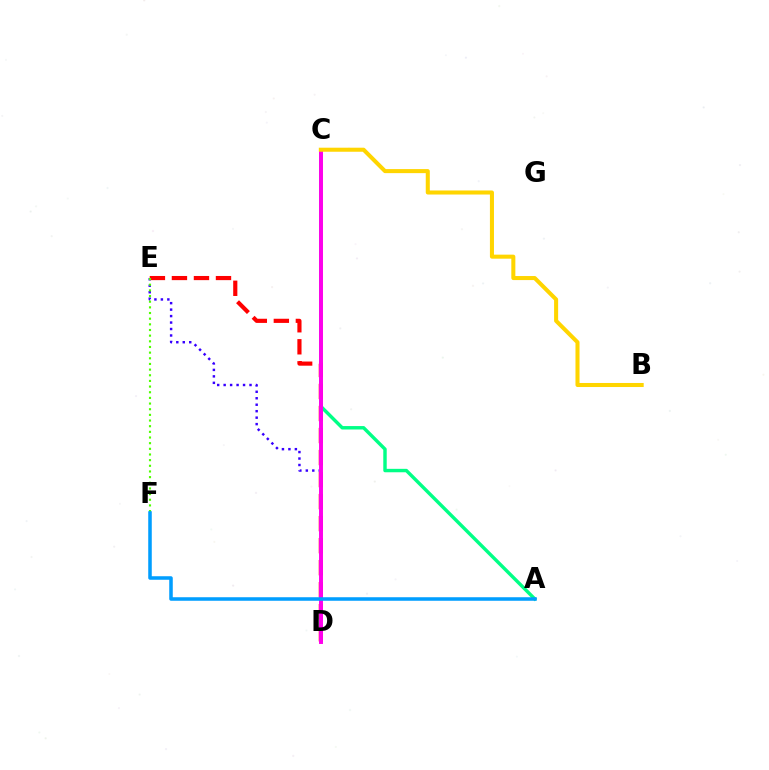{('A', 'C'): [{'color': '#00ff86', 'line_style': 'solid', 'thickness': 2.47}], ('D', 'E'): [{'color': '#3700ff', 'line_style': 'dotted', 'thickness': 1.76}, {'color': '#ff0000', 'line_style': 'dashed', 'thickness': 2.99}], ('C', 'D'): [{'color': '#ff00ed', 'line_style': 'solid', 'thickness': 2.84}], ('E', 'F'): [{'color': '#4fff00', 'line_style': 'dotted', 'thickness': 1.54}], ('A', 'F'): [{'color': '#009eff', 'line_style': 'solid', 'thickness': 2.54}], ('B', 'C'): [{'color': '#ffd500', 'line_style': 'solid', 'thickness': 2.91}]}